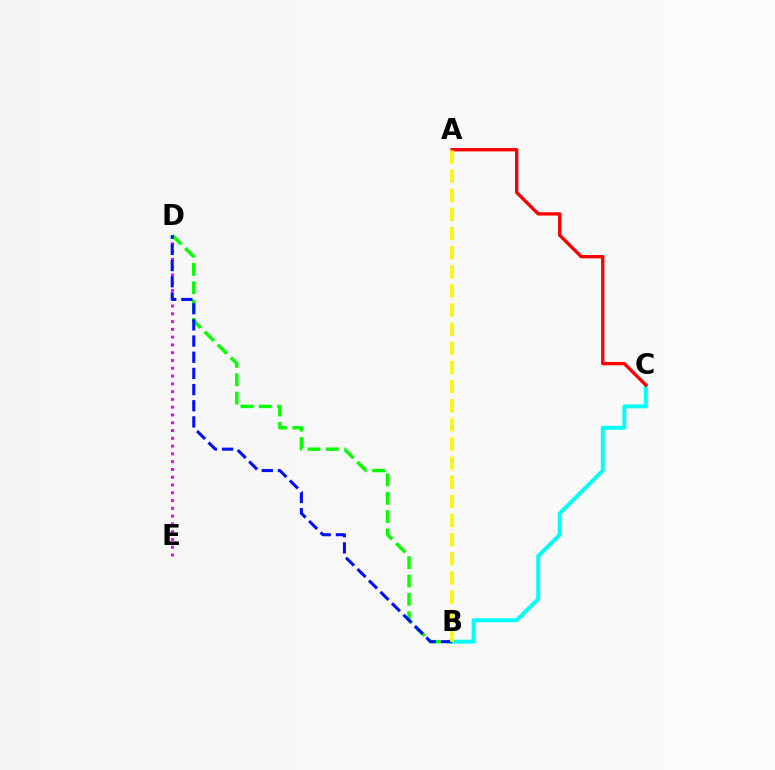{('B', 'D'): [{'color': '#08ff00', 'line_style': 'dashed', 'thickness': 2.49}, {'color': '#0010ff', 'line_style': 'dashed', 'thickness': 2.2}], ('B', 'C'): [{'color': '#00fff6', 'line_style': 'solid', 'thickness': 2.84}], ('D', 'E'): [{'color': '#ee00ff', 'line_style': 'dotted', 'thickness': 2.11}], ('A', 'C'): [{'color': '#ff0000', 'line_style': 'solid', 'thickness': 2.41}], ('A', 'B'): [{'color': '#fcf500', 'line_style': 'dashed', 'thickness': 2.6}]}